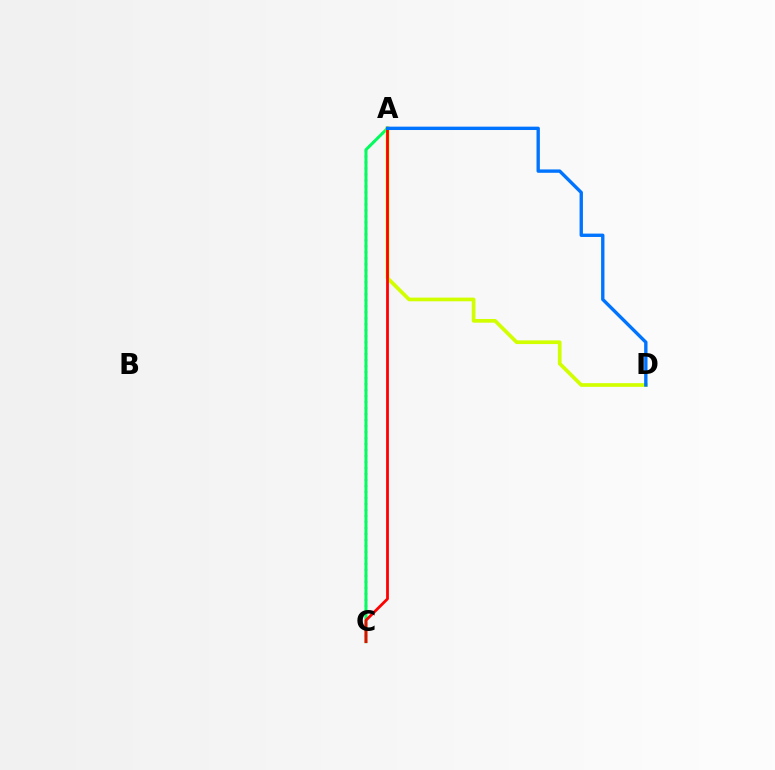{('A', 'C'): [{'color': '#b900ff', 'line_style': 'dotted', 'thickness': 1.63}, {'color': '#00ff5c', 'line_style': 'solid', 'thickness': 2.14}, {'color': '#ff0000', 'line_style': 'solid', 'thickness': 2.0}], ('A', 'D'): [{'color': '#d1ff00', 'line_style': 'solid', 'thickness': 2.66}, {'color': '#0074ff', 'line_style': 'solid', 'thickness': 2.42}]}